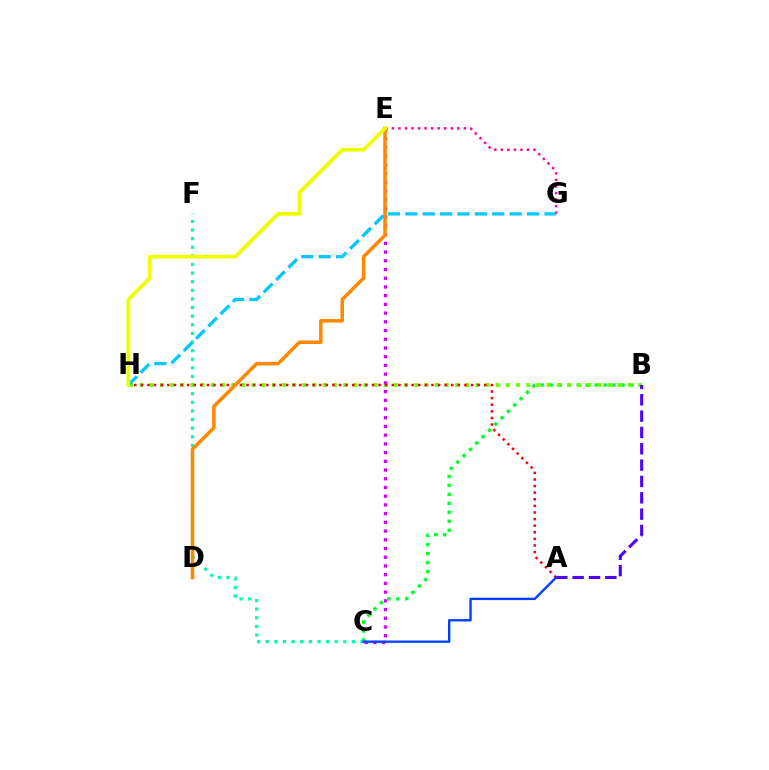{('B', 'C'): [{'color': '#00ff27', 'line_style': 'dotted', 'thickness': 2.44}], ('C', 'F'): [{'color': '#00ffaf', 'line_style': 'dotted', 'thickness': 2.34}], ('B', 'H'): [{'color': '#66ff00', 'line_style': 'dotted', 'thickness': 2.76}], ('C', 'E'): [{'color': '#d600ff', 'line_style': 'dotted', 'thickness': 2.37}], ('A', 'B'): [{'color': '#4f00ff', 'line_style': 'dashed', 'thickness': 2.22}], ('E', 'G'): [{'color': '#ff00a0', 'line_style': 'dotted', 'thickness': 1.78}], ('A', 'H'): [{'color': '#ff0000', 'line_style': 'dotted', 'thickness': 1.79}], ('G', 'H'): [{'color': '#00c7ff', 'line_style': 'dashed', 'thickness': 2.36}], ('D', 'E'): [{'color': '#ff8800', 'line_style': 'solid', 'thickness': 2.54}], ('A', 'C'): [{'color': '#003fff', 'line_style': 'solid', 'thickness': 1.7}], ('E', 'H'): [{'color': '#eeff00', 'line_style': 'solid', 'thickness': 2.68}]}